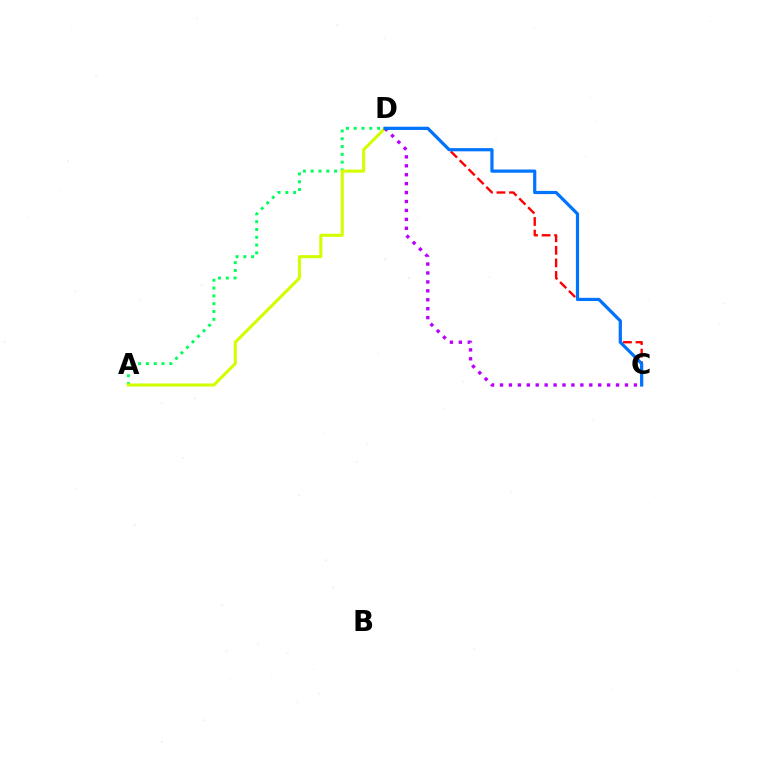{('A', 'D'): [{'color': '#00ff5c', 'line_style': 'dotted', 'thickness': 2.12}, {'color': '#d1ff00', 'line_style': 'solid', 'thickness': 2.21}], ('C', 'D'): [{'color': '#ff0000', 'line_style': 'dashed', 'thickness': 1.71}, {'color': '#b900ff', 'line_style': 'dotted', 'thickness': 2.43}, {'color': '#0074ff', 'line_style': 'solid', 'thickness': 2.31}]}